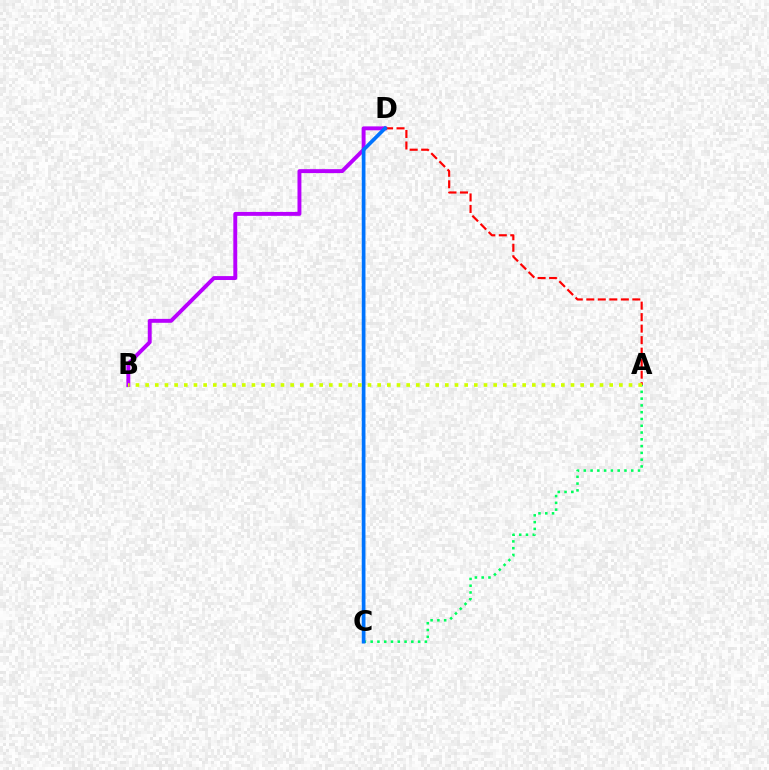{('A', 'C'): [{'color': '#00ff5c', 'line_style': 'dotted', 'thickness': 1.84}], ('B', 'D'): [{'color': '#b900ff', 'line_style': 'solid', 'thickness': 2.81}], ('A', 'D'): [{'color': '#ff0000', 'line_style': 'dashed', 'thickness': 1.56}], ('C', 'D'): [{'color': '#0074ff', 'line_style': 'solid', 'thickness': 2.67}], ('A', 'B'): [{'color': '#d1ff00', 'line_style': 'dotted', 'thickness': 2.63}]}